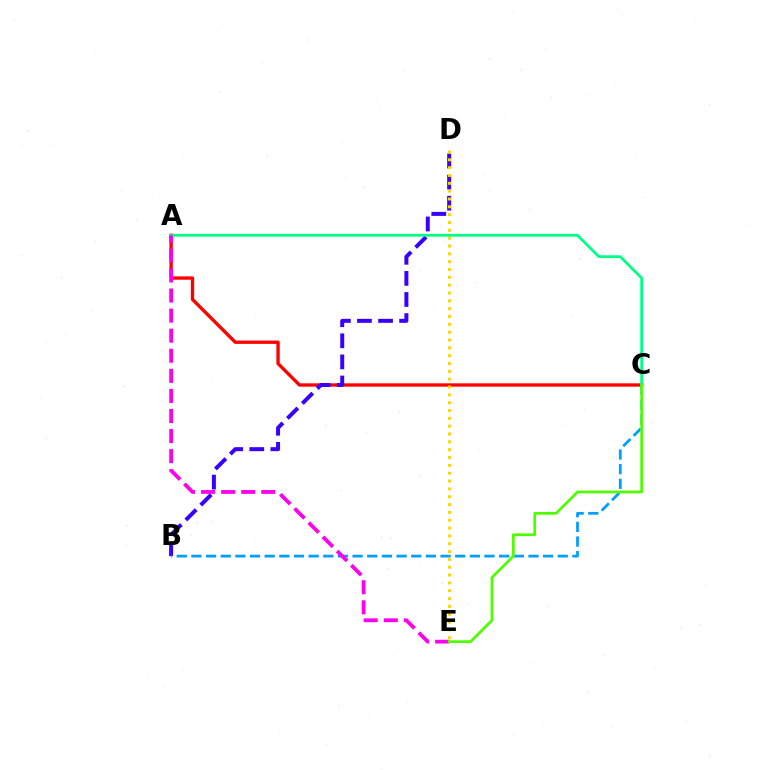{('A', 'C'): [{'color': '#ff0000', 'line_style': 'solid', 'thickness': 2.4}, {'color': '#00ff86', 'line_style': 'solid', 'thickness': 2.0}], ('B', 'D'): [{'color': '#3700ff', 'line_style': 'dashed', 'thickness': 2.87}], ('B', 'C'): [{'color': '#009eff', 'line_style': 'dashed', 'thickness': 1.99}], ('D', 'E'): [{'color': '#ffd500', 'line_style': 'dotted', 'thickness': 2.13}], ('A', 'E'): [{'color': '#ff00ed', 'line_style': 'dashed', 'thickness': 2.73}], ('C', 'E'): [{'color': '#4fff00', 'line_style': 'solid', 'thickness': 1.99}]}